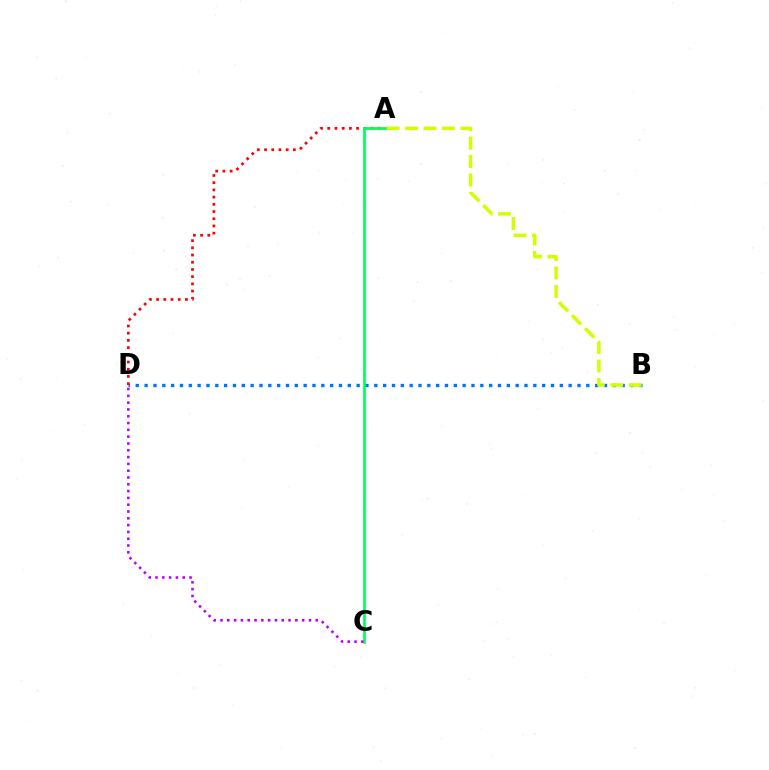{('B', 'D'): [{'color': '#0074ff', 'line_style': 'dotted', 'thickness': 2.4}], ('A', 'B'): [{'color': '#d1ff00', 'line_style': 'dashed', 'thickness': 2.51}], ('A', 'D'): [{'color': '#ff0000', 'line_style': 'dotted', 'thickness': 1.96}], ('A', 'C'): [{'color': '#00ff5c', 'line_style': 'solid', 'thickness': 1.96}], ('C', 'D'): [{'color': '#b900ff', 'line_style': 'dotted', 'thickness': 1.85}]}